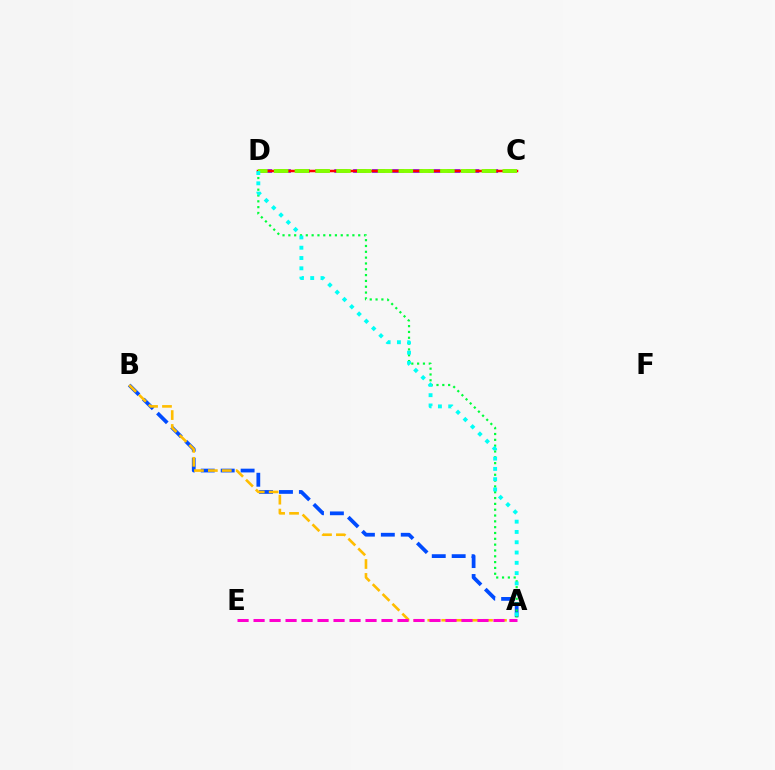{('C', 'D'): [{'color': '#7200ff', 'line_style': 'dashed', 'thickness': 2.56}, {'color': '#ff0000', 'line_style': 'solid', 'thickness': 1.8}, {'color': '#84ff00', 'line_style': 'dashed', 'thickness': 2.82}], ('A', 'B'): [{'color': '#004bff', 'line_style': 'dashed', 'thickness': 2.71}, {'color': '#ffbd00', 'line_style': 'dashed', 'thickness': 1.89}], ('A', 'D'): [{'color': '#00ff39', 'line_style': 'dotted', 'thickness': 1.58}, {'color': '#00fff6', 'line_style': 'dotted', 'thickness': 2.8}], ('A', 'E'): [{'color': '#ff00cf', 'line_style': 'dashed', 'thickness': 2.17}]}